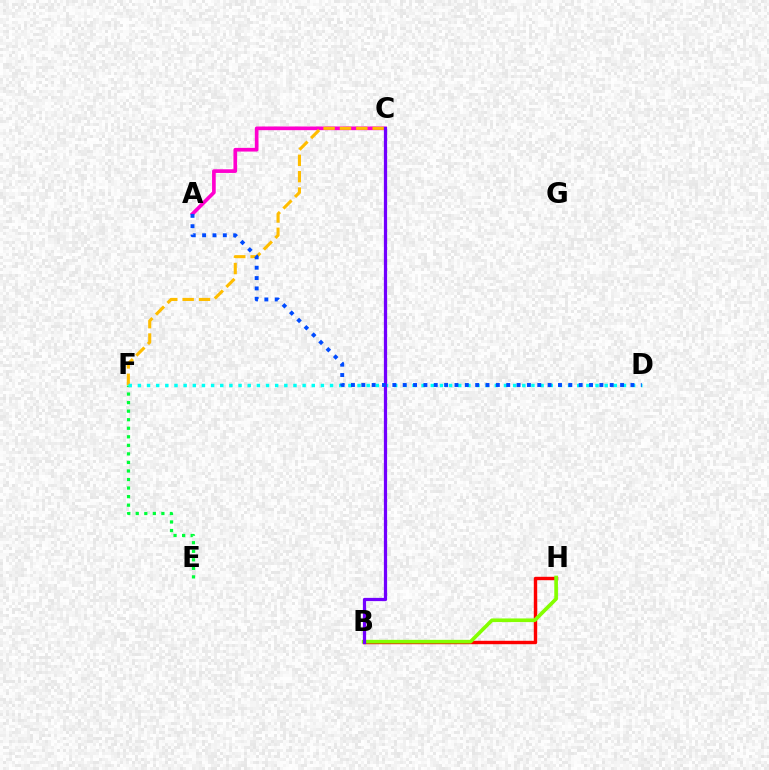{('A', 'C'): [{'color': '#ff00cf', 'line_style': 'solid', 'thickness': 2.64}], ('E', 'F'): [{'color': '#00ff39', 'line_style': 'dotted', 'thickness': 2.32}], ('C', 'F'): [{'color': '#ffbd00', 'line_style': 'dashed', 'thickness': 2.22}], ('B', 'H'): [{'color': '#ff0000', 'line_style': 'solid', 'thickness': 2.46}, {'color': '#84ff00', 'line_style': 'solid', 'thickness': 2.63}], ('D', 'F'): [{'color': '#00fff6', 'line_style': 'dotted', 'thickness': 2.49}], ('B', 'C'): [{'color': '#7200ff', 'line_style': 'solid', 'thickness': 2.33}], ('A', 'D'): [{'color': '#004bff', 'line_style': 'dotted', 'thickness': 2.81}]}